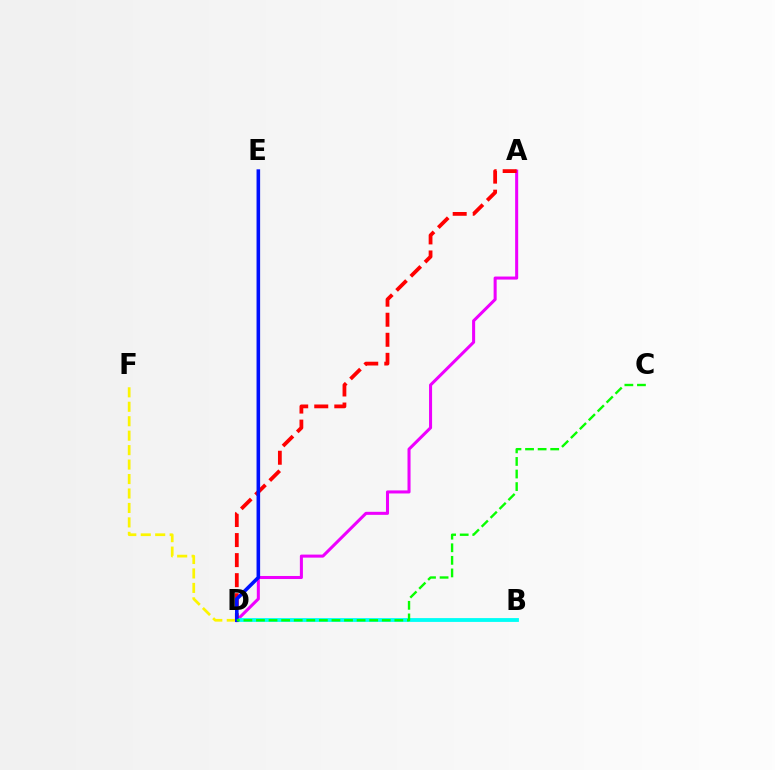{('A', 'D'): [{'color': '#ee00ff', 'line_style': 'solid', 'thickness': 2.19}, {'color': '#ff0000', 'line_style': 'dashed', 'thickness': 2.72}], ('D', 'F'): [{'color': '#fcf500', 'line_style': 'dashed', 'thickness': 1.96}], ('B', 'D'): [{'color': '#00fff6', 'line_style': 'solid', 'thickness': 2.76}], ('D', 'E'): [{'color': '#0010ff', 'line_style': 'solid', 'thickness': 2.58}], ('C', 'D'): [{'color': '#08ff00', 'line_style': 'dashed', 'thickness': 1.71}]}